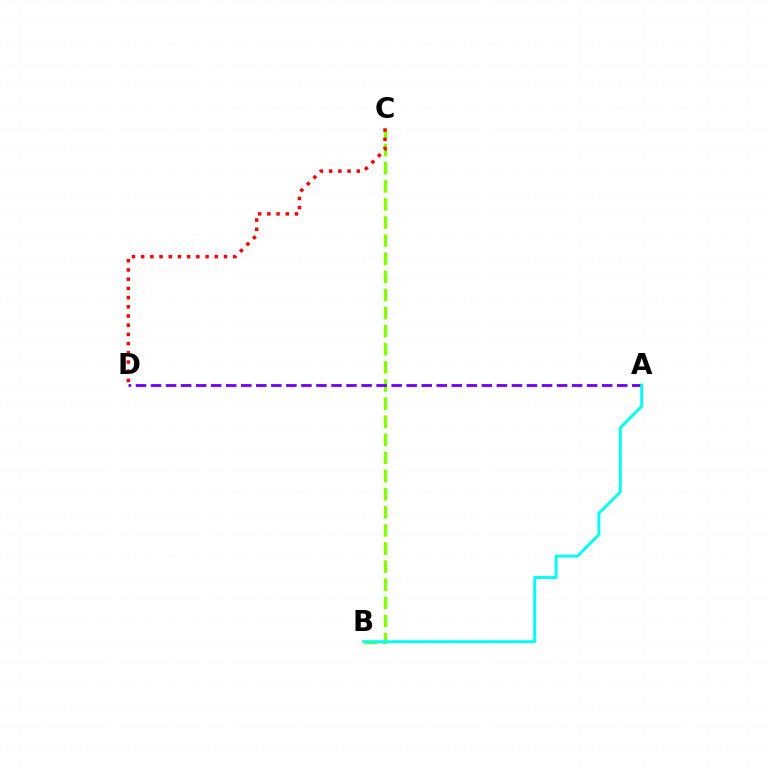{('B', 'C'): [{'color': '#84ff00', 'line_style': 'dashed', 'thickness': 2.46}], ('A', 'D'): [{'color': '#7200ff', 'line_style': 'dashed', 'thickness': 2.04}], ('A', 'B'): [{'color': '#00fff6', 'line_style': 'solid', 'thickness': 2.11}], ('C', 'D'): [{'color': '#ff0000', 'line_style': 'dotted', 'thickness': 2.5}]}